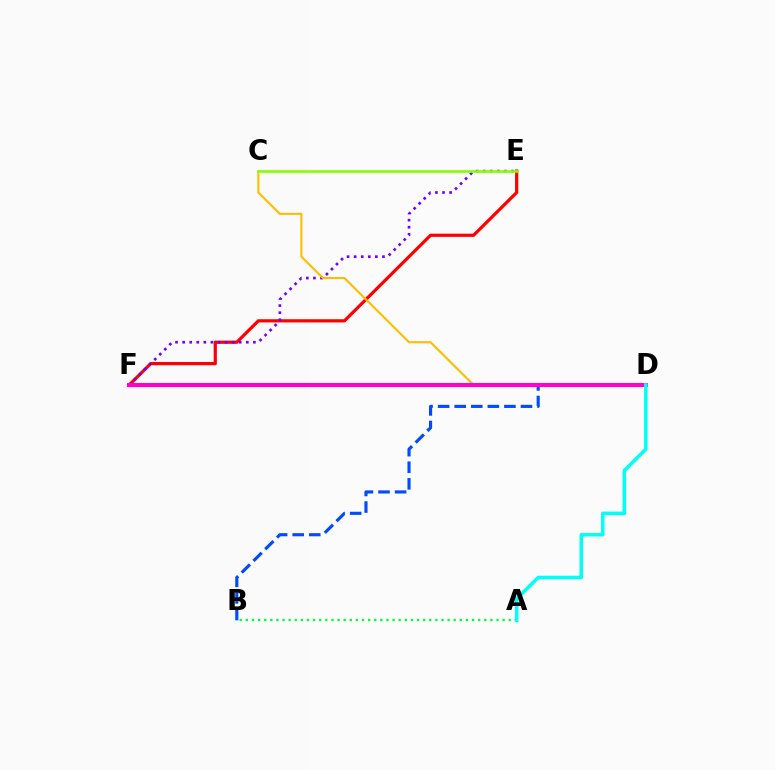{('E', 'F'): [{'color': '#ff0000', 'line_style': 'solid', 'thickness': 2.31}, {'color': '#7200ff', 'line_style': 'dotted', 'thickness': 1.92}], ('B', 'D'): [{'color': '#004bff', 'line_style': 'dashed', 'thickness': 2.25}], ('A', 'B'): [{'color': '#00ff39', 'line_style': 'dotted', 'thickness': 1.66}], ('C', 'D'): [{'color': '#ffbd00', 'line_style': 'solid', 'thickness': 1.52}], ('D', 'F'): [{'color': '#ff00cf', 'line_style': 'solid', 'thickness': 2.91}], ('A', 'D'): [{'color': '#00fff6', 'line_style': 'solid', 'thickness': 2.52}], ('C', 'E'): [{'color': '#84ff00', 'line_style': 'solid', 'thickness': 1.9}]}